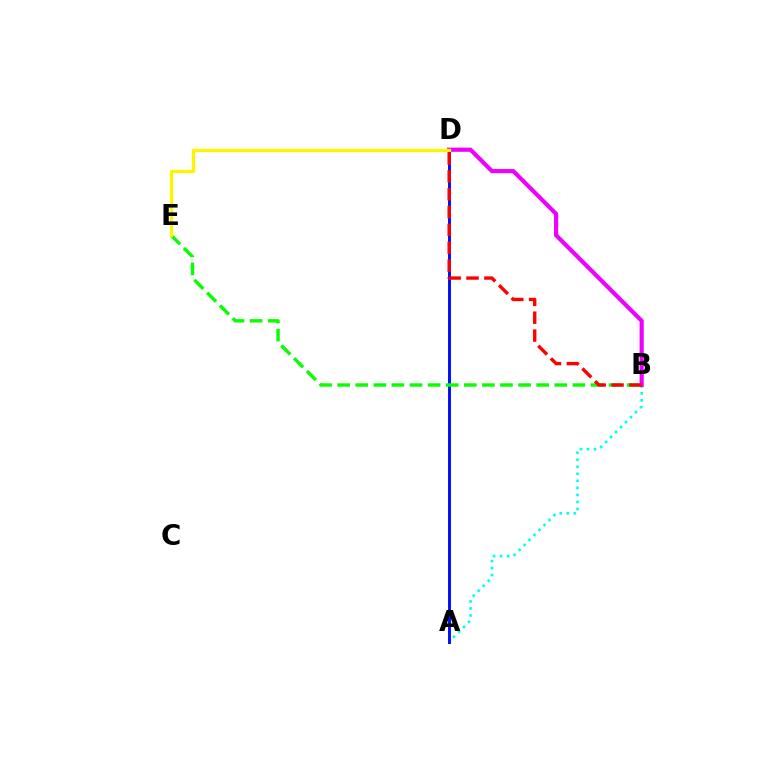{('A', 'B'): [{'color': '#00fff6', 'line_style': 'dotted', 'thickness': 1.91}], ('A', 'D'): [{'color': '#0010ff', 'line_style': 'solid', 'thickness': 2.12}], ('B', 'E'): [{'color': '#08ff00', 'line_style': 'dashed', 'thickness': 2.46}], ('B', 'D'): [{'color': '#ee00ff', 'line_style': 'solid', 'thickness': 2.99}, {'color': '#ff0000', 'line_style': 'dashed', 'thickness': 2.43}], ('D', 'E'): [{'color': '#fcf500', 'line_style': 'solid', 'thickness': 2.39}]}